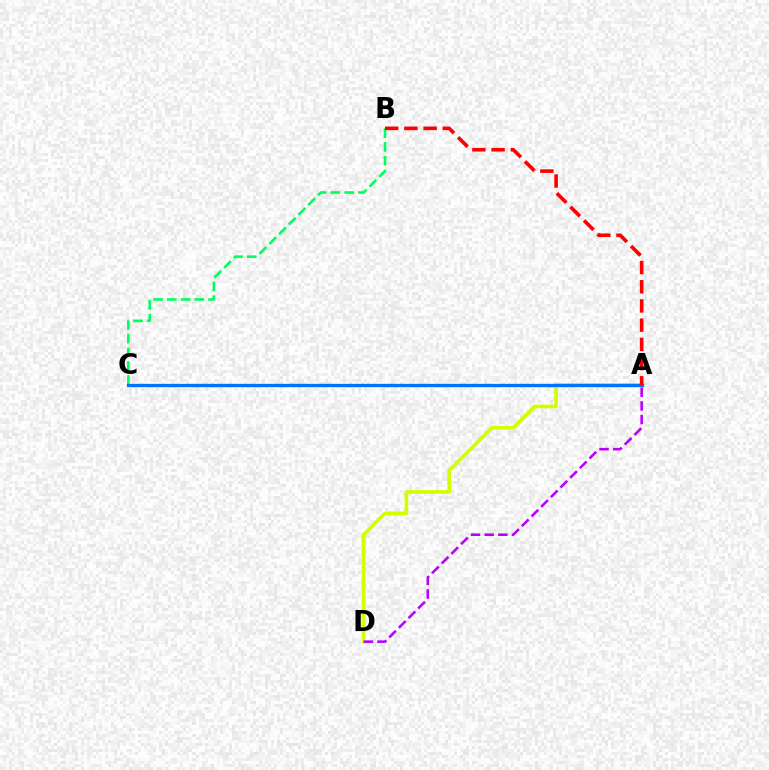{('A', 'D'): [{'color': '#d1ff00', 'line_style': 'solid', 'thickness': 2.64}, {'color': '#b900ff', 'line_style': 'dashed', 'thickness': 1.86}], ('B', 'C'): [{'color': '#00ff5c', 'line_style': 'dashed', 'thickness': 1.87}], ('A', 'C'): [{'color': '#0074ff', 'line_style': 'solid', 'thickness': 2.39}], ('A', 'B'): [{'color': '#ff0000', 'line_style': 'dashed', 'thickness': 2.61}]}